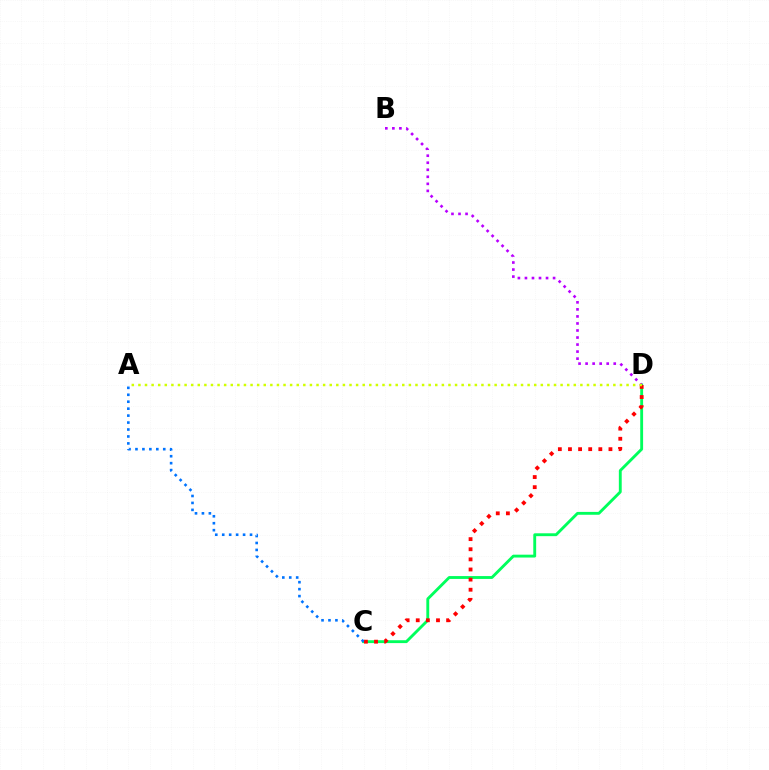{('C', 'D'): [{'color': '#00ff5c', 'line_style': 'solid', 'thickness': 2.06}, {'color': '#ff0000', 'line_style': 'dotted', 'thickness': 2.75}], ('B', 'D'): [{'color': '#b900ff', 'line_style': 'dotted', 'thickness': 1.91}], ('A', 'D'): [{'color': '#d1ff00', 'line_style': 'dotted', 'thickness': 1.79}], ('A', 'C'): [{'color': '#0074ff', 'line_style': 'dotted', 'thickness': 1.89}]}